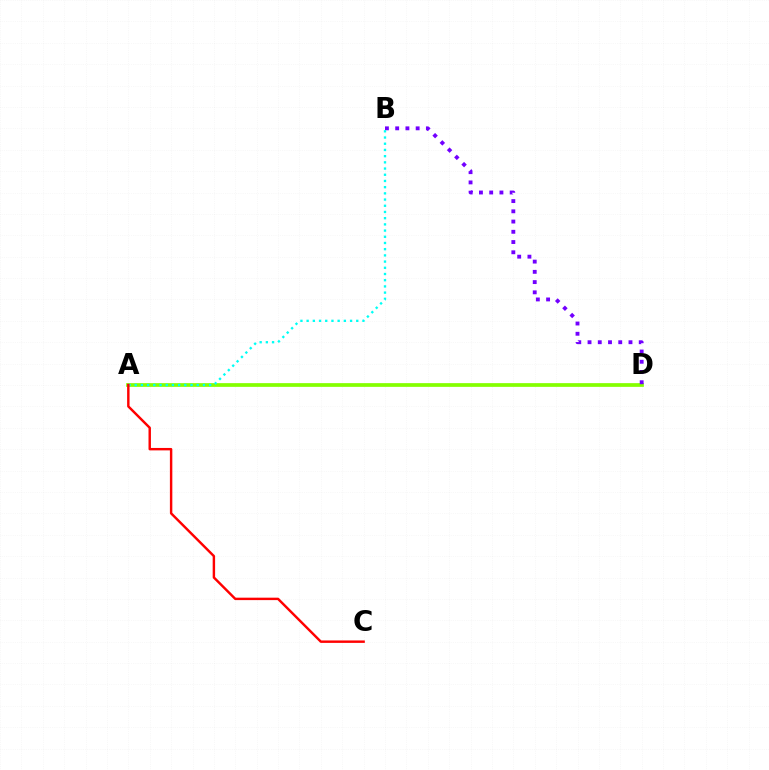{('A', 'D'): [{'color': '#84ff00', 'line_style': 'solid', 'thickness': 2.68}], ('B', 'D'): [{'color': '#7200ff', 'line_style': 'dotted', 'thickness': 2.78}], ('A', 'B'): [{'color': '#00fff6', 'line_style': 'dotted', 'thickness': 1.69}], ('A', 'C'): [{'color': '#ff0000', 'line_style': 'solid', 'thickness': 1.75}]}